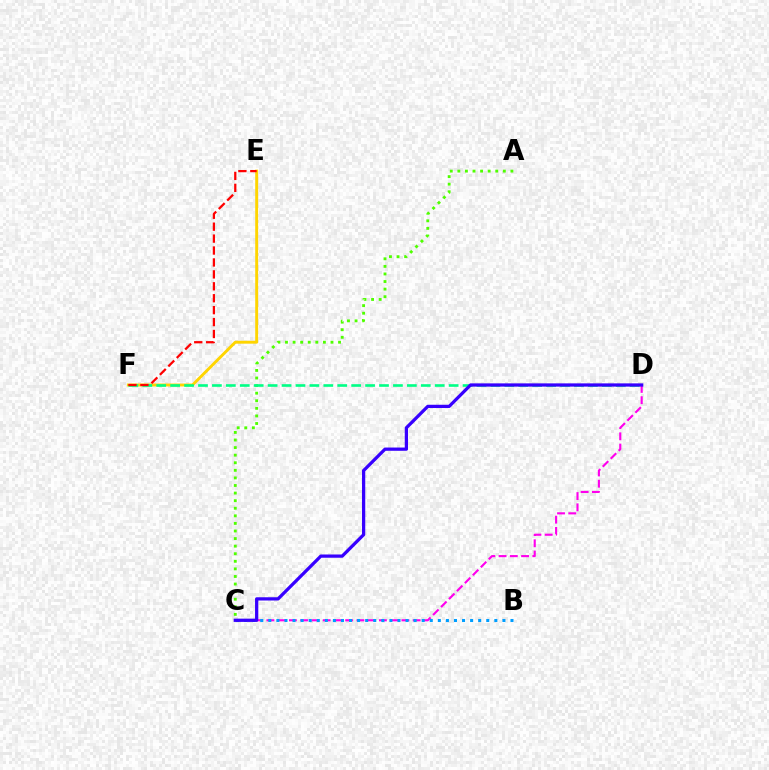{('C', 'D'): [{'color': '#ff00ed', 'line_style': 'dashed', 'thickness': 1.53}, {'color': '#3700ff', 'line_style': 'solid', 'thickness': 2.34}], ('E', 'F'): [{'color': '#ffd500', 'line_style': 'solid', 'thickness': 2.09}, {'color': '#ff0000', 'line_style': 'dashed', 'thickness': 1.62}], ('A', 'C'): [{'color': '#4fff00', 'line_style': 'dotted', 'thickness': 2.06}], ('D', 'F'): [{'color': '#00ff86', 'line_style': 'dashed', 'thickness': 1.89}], ('B', 'C'): [{'color': '#009eff', 'line_style': 'dotted', 'thickness': 2.19}]}